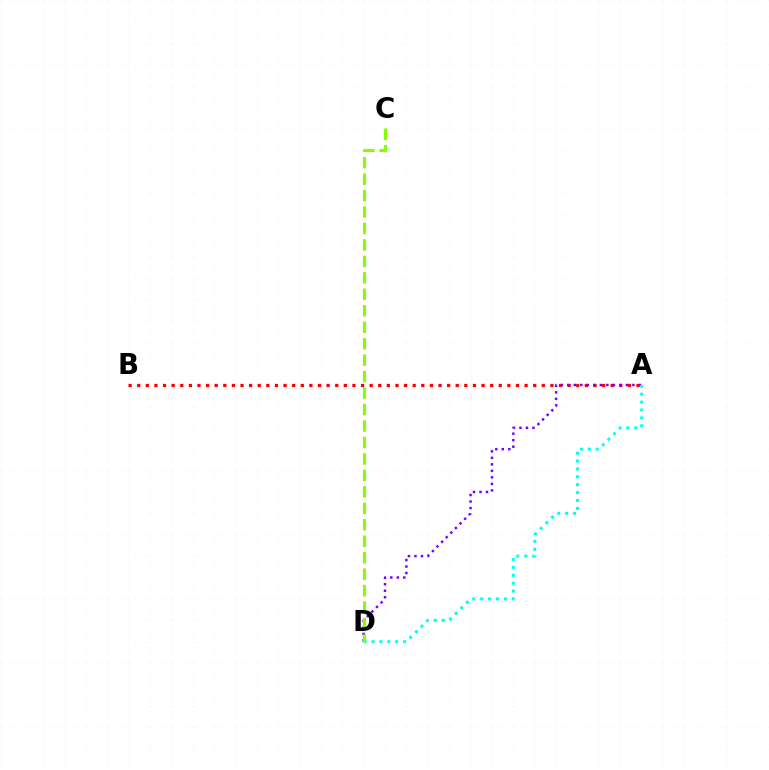{('A', 'B'): [{'color': '#ff0000', 'line_style': 'dotted', 'thickness': 2.34}], ('A', 'D'): [{'color': '#7200ff', 'line_style': 'dotted', 'thickness': 1.77}, {'color': '#00fff6', 'line_style': 'dotted', 'thickness': 2.15}], ('C', 'D'): [{'color': '#84ff00', 'line_style': 'dashed', 'thickness': 2.24}]}